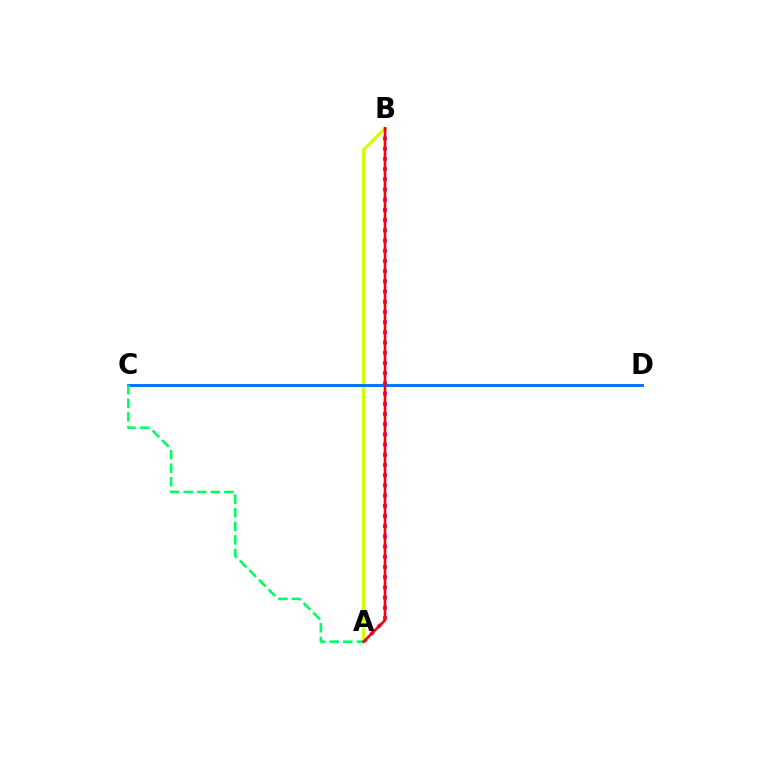{('A', 'B'): [{'color': '#b900ff', 'line_style': 'dotted', 'thickness': 2.77}, {'color': '#d1ff00', 'line_style': 'solid', 'thickness': 2.25}, {'color': '#ff0000', 'line_style': 'solid', 'thickness': 1.89}], ('C', 'D'): [{'color': '#0074ff', 'line_style': 'solid', 'thickness': 2.11}], ('A', 'C'): [{'color': '#00ff5c', 'line_style': 'dashed', 'thickness': 1.85}]}